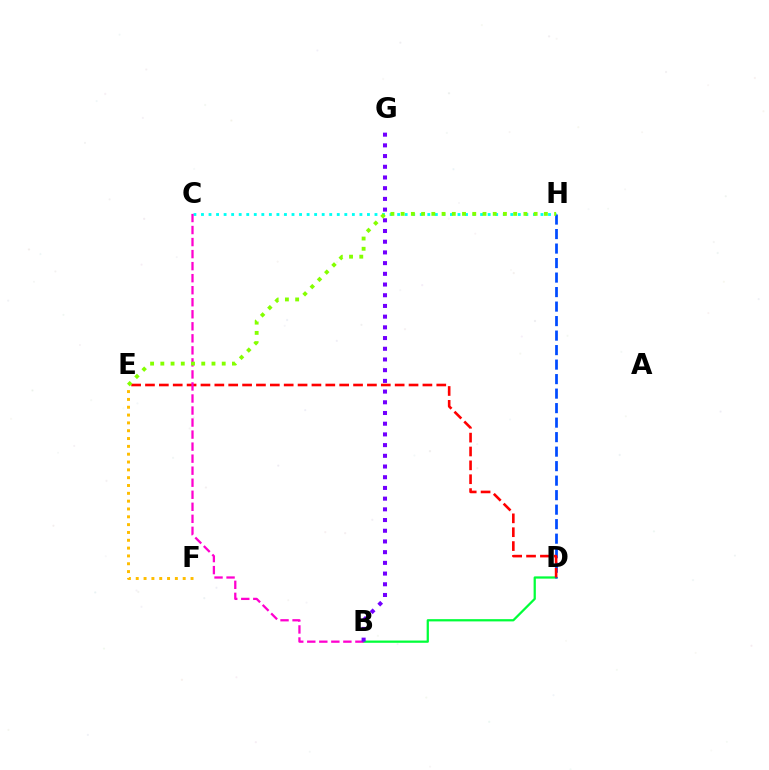{('B', 'D'): [{'color': '#00ff39', 'line_style': 'solid', 'thickness': 1.62}], ('E', 'F'): [{'color': '#ffbd00', 'line_style': 'dotted', 'thickness': 2.13}], ('C', 'H'): [{'color': '#00fff6', 'line_style': 'dotted', 'thickness': 2.05}], ('D', 'H'): [{'color': '#004bff', 'line_style': 'dashed', 'thickness': 1.97}], ('D', 'E'): [{'color': '#ff0000', 'line_style': 'dashed', 'thickness': 1.88}], ('B', 'C'): [{'color': '#ff00cf', 'line_style': 'dashed', 'thickness': 1.63}], ('B', 'G'): [{'color': '#7200ff', 'line_style': 'dotted', 'thickness': 2.91}], ('E', 'H'): [{'color': '#84ff00', 'line_style': 'dotted', 'thickness': 2.78}]}